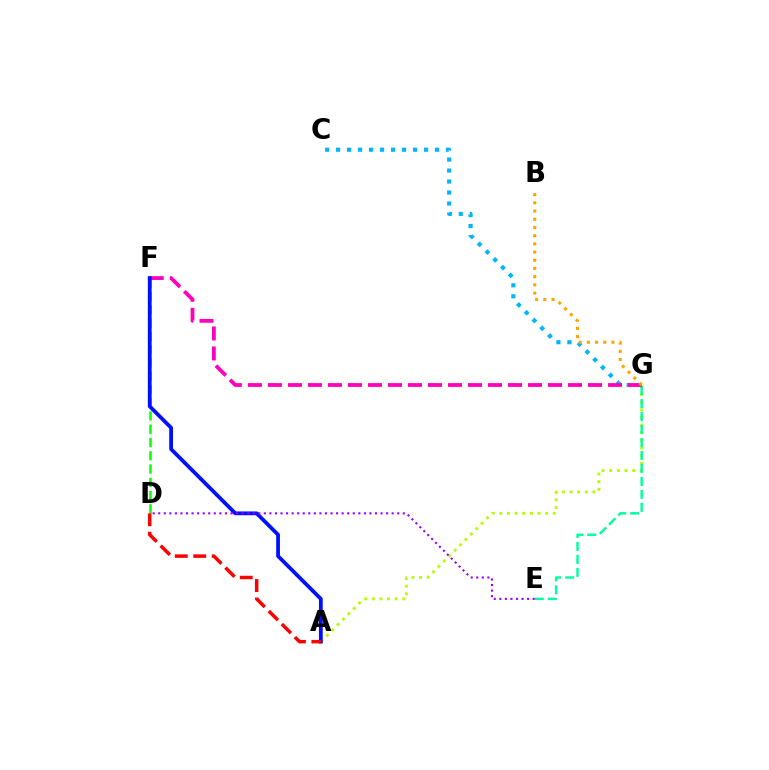{('A', 'G'): [{'color': '#b3ff00', 'line_style': 'dotted', 'thickness': 2.07}], ('D', 'F'): [{'color': '#08ff00', 'line_style': 'dashed', 'thickness': 1.8}], ('C', 'G'): [{'color': '#00b5ff', 'line_style': 'dotted', 'thickness': 2.99}], ('E', 'G'): [{'color': '#00ff9d', 'line_style': 'dashed', 'thickness': 1.76}], ('F', 'G'): [{'color': '#ff00bd', 'line_style': 'dashed', 'thickness': 2.72}], ('A', 'F'): [{'color': '#0010ff', 'line_style': 'solid', 'thickness': 2.73}], ('B', 'G'): [{'color': '#ffa500', 'line_style': 'dotted', 'thickness': 2.23}], ('D', 'E'): [{'color': '#9b00ff', 'line_style': 'dotted', 'thickness': 1.51}], ('A', 'D'): [{'color': '#ff0000', 'line_style': 'dashed', 'thickness': 2.51}]}